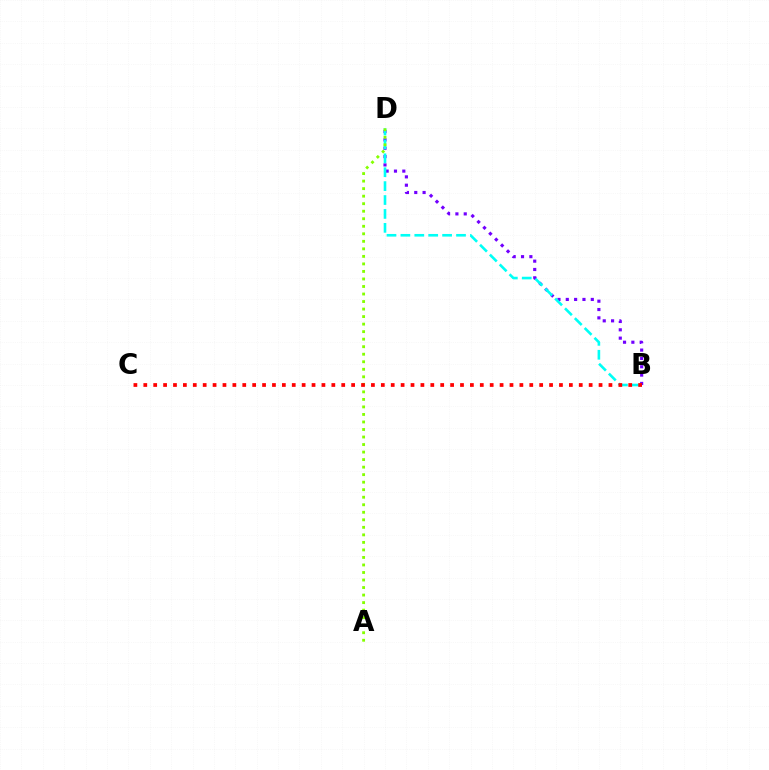{('B', 'D'): [{'color': '#7200ff', 'line_style': 'dotted', 'thickness': 2.26}, {'color': '#00fff6', 'line_style': 'dashed', 'thickness': 1.89}], ('A', 'D'): [{'color': '#84ff00', 'line_style': 'dotted', 'thickness': 2.05}], ('B', 'C'): [{'color': '#ff0000', 'line_style': 'dotted', 'thickness': 2.69}]}